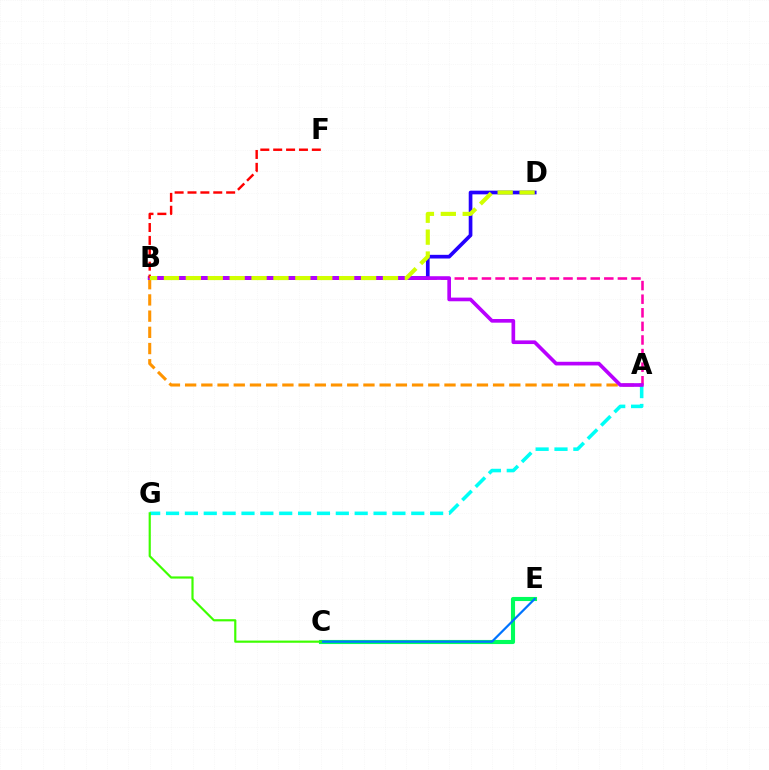{('A', 'B'): [{'color': '#ff9400', 'line_style': 'dashed', 'thickness': 2.2}, {'color': '#ff00ac', 'line_style': 'dashed', 'thickness': 1.85}, {'color': '#b900ff', 'line_style': 'solid', 'thickness': 2.64}], ('C', 'E'): [{'color': '#00ff5c', 'line_style': 'solid', 'thickness': 2.96}, {'color': '#0074ff', 'line_style': 'solid', 'thickness': 1.59}], ('A', 'G'): [{'color': '#00fff6', 'line_style': 'dashed', 'thickness': 2.56}], ('B', 'D'): [{'color': '#2500ff', 'line_style': 'solid', 'thickness': 2.65}, {'color': '#d1ff00', 'line_style': 'dashed', 'thickness': 2.98}], ('B', 'F'): [{'color': '#ff0000', 'line_style': 'dashed', 'thickness': 1.75}], ('C', 'G'): [{'color': '#3dff00', 'line_style': 'solid', 'thickness': 1.57}]}